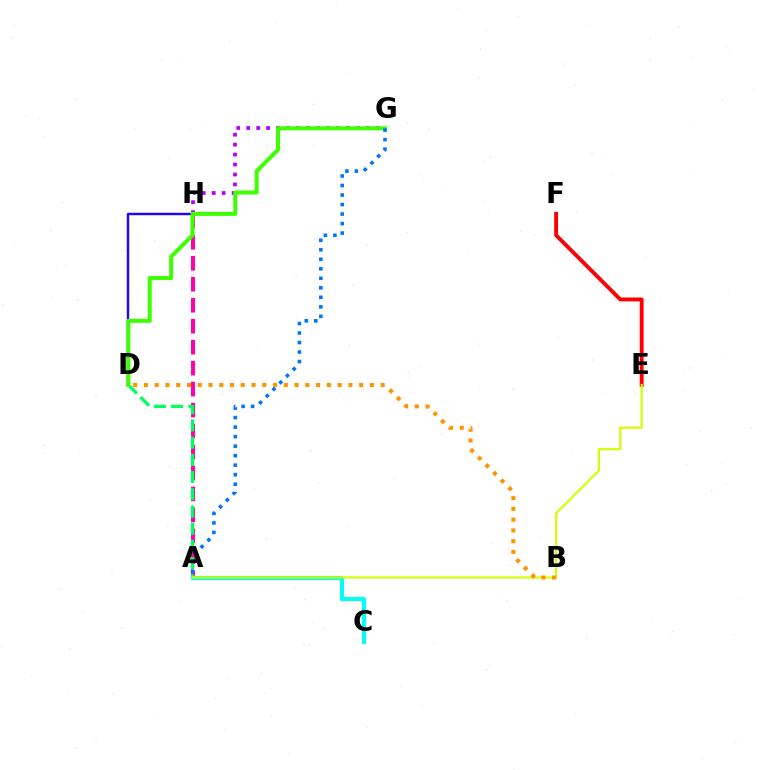{('G', 'H'): [{'color': '#b900ff', 'line_style': 'dotted', 'thickness': 2.7}], ('A', 'H'): [{'color': '#ff00ac', 'line_style': 'dashed', 'thickness': 2.85}], ('A', 'D'): [{'color': '#00ff5c', 'line_style': 'dashed', 'thickness': 2.34}], ('A', 'C'): [{'color': '#00fff6', 'line_style': 'solid', 'thickness': 3.0}], ('D', 'H'): [{'color': '#2500ff', 'line_style': 'solid', 'thickness': 1.75}], ('D', 'G'): [{'color': '#3dff00', 'line_style': 'solid', 'thickness': 2.89}], ('A', 'G'): [{'color': '#0074ff', 'line_style': 'dotted', 'thickness': 2.59}], ('E', 'F'): [{'color': '#ff0000', 'line_style': 'solid', 'thickness': 2.8}], ('A', 'E'): [{'color': '#d1ff00', 'line_style': 'solid', 'thickness': 1.55}], ('B', 'D'): [{'color': '#ff9400', 'line_style': 'dotted', 'thickness': 2.92}]}